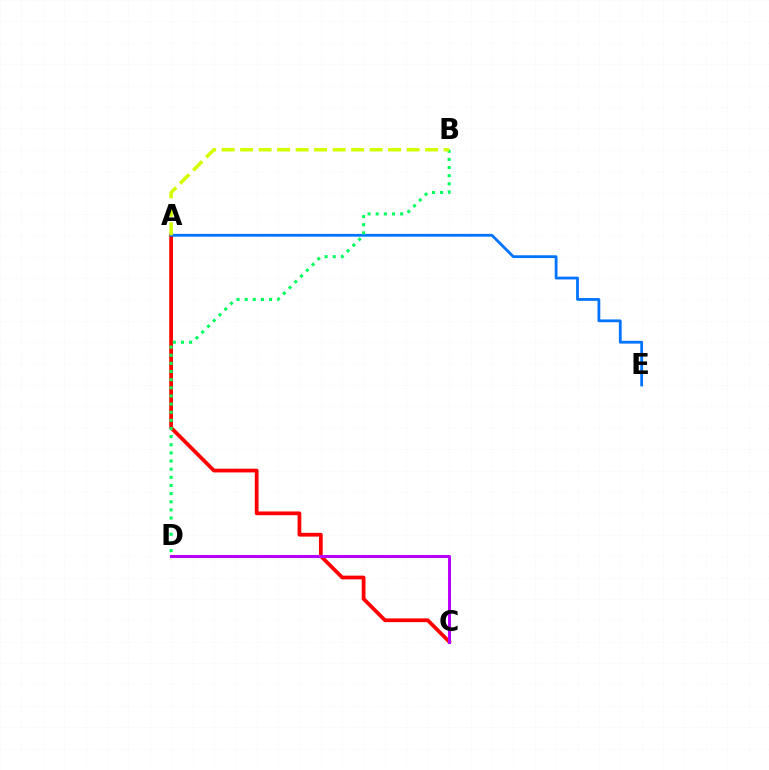{('A', 'C'): [{'color': '#ff0000', 'line_style': 'solid', 'thickness': 2.7}], ('A', 'E'): [{'color': '#0074ff', 'line_style': 'solid', 'thickness': 2.01}], ('B', 'D'): [{'color': '#00ff5c', 'line_style': 'dotted', 'thickness': 2.21}], ('A', 'B'): [{'color': '#d1ff00', 'line_style': 'dashed', 'thickness': 2.51}], ('C', 'D'): [{'color': '#b900ff', 'line_style': 'solid', 'thickness': 2.18}]}